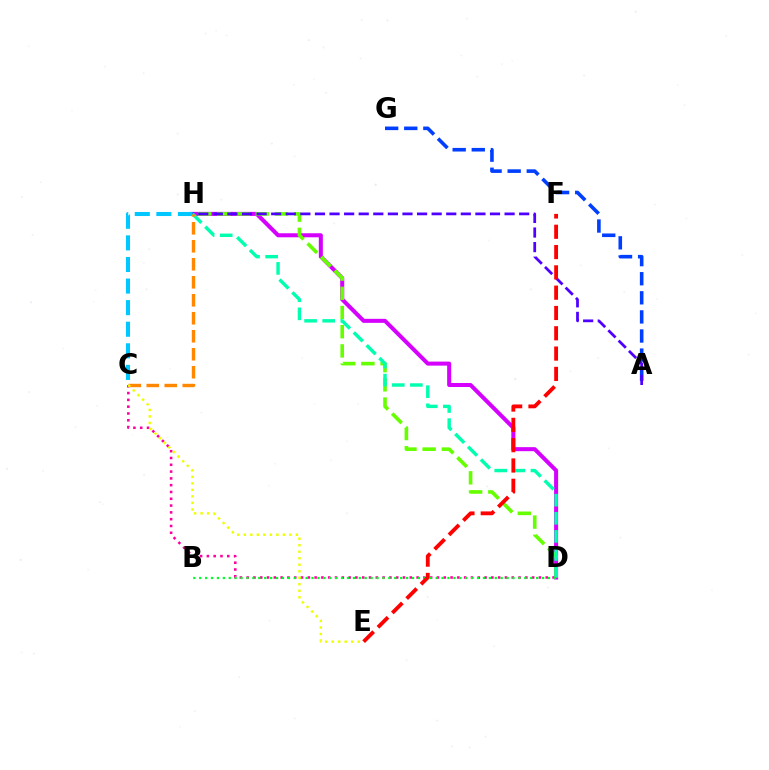{('D', 'H'): [{'color': '#d600ff', 'line_style': 'solid', 'thickness': 2.9}, {'color': '#66ff00', 'line_style': 'dashed', 'thickness': 2.61}, {'color': '#00ffaf', 'line_style': 'dashed', 'thickness': 2.46}], ('A', 'G'): [{'color': '#003fff', 'line_style': 'dashed', 'thickness': 2.59}], ('C', 'D'): [{'color': '#ff00a0', 'line_style': 'dotted', 'thickness': 1.85}], ('C', 'H'): [{'color': '#00c7ff', 'line_style': 'dashed', 'thickness': 2.93}, {'color': '#ff8800', 'line_style': 'dashed', 'thickness': 2.44}], ('A', 'H'): [{'color': '#4f00ff', 'line_style': 'dashed', 'thickness': 1.98}], ('B', 'D'): [{'color': '#00ff27', 'line_style': 'dotted', 'thickness': 1.61}], ('C', 'E'): [{'color': '#eeff00', 'line_style': 'dotted', 'thickness': 1.77}], ('E', 'F'): [{'color': '#ff0000', 'line_style': 'dashed', 'thickness': 2.76}]}